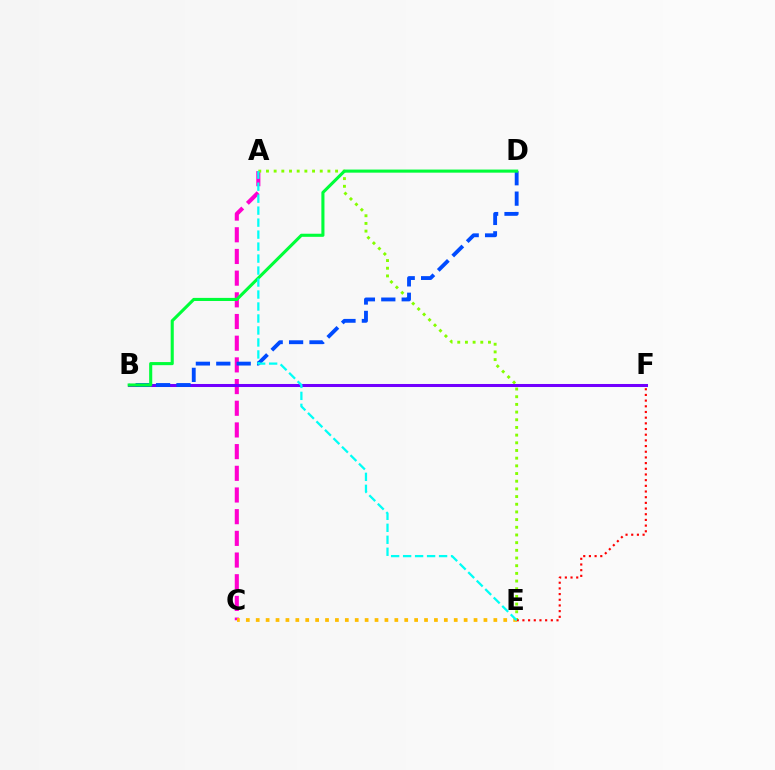{('A', 'C'): [{'color': '#ff00cf', 'line_style': 'dashed', 'thickness': 2.95}], ('A', 'E'): [{'color': '#84ff00', 'line_style': 'dotted', 'thickness': 2.09}, {'color': '#00fff6', 'line_style': 'dashed', 'thickness': 1.63}], ('B', 'F'): [{'color': '#7200ff', 'line_style': 'solid', 'thickness': 2.18}], ('E', 'F'): [{'color': '#ff0000', 'line_style': 'dotted', 'thickness': 1.54}], ('B', 'D'): [{'color': '#004bff', 'line_style': 'dashed', 'thickness': 2.77}, {'color': '#00ff39', 'line_style': 'solid', 'thickness': 2.23}], ('C', 'E'): [{'color': '#ffbd00', 'line_style': 'dotted', 'thickness': 2.69}]}